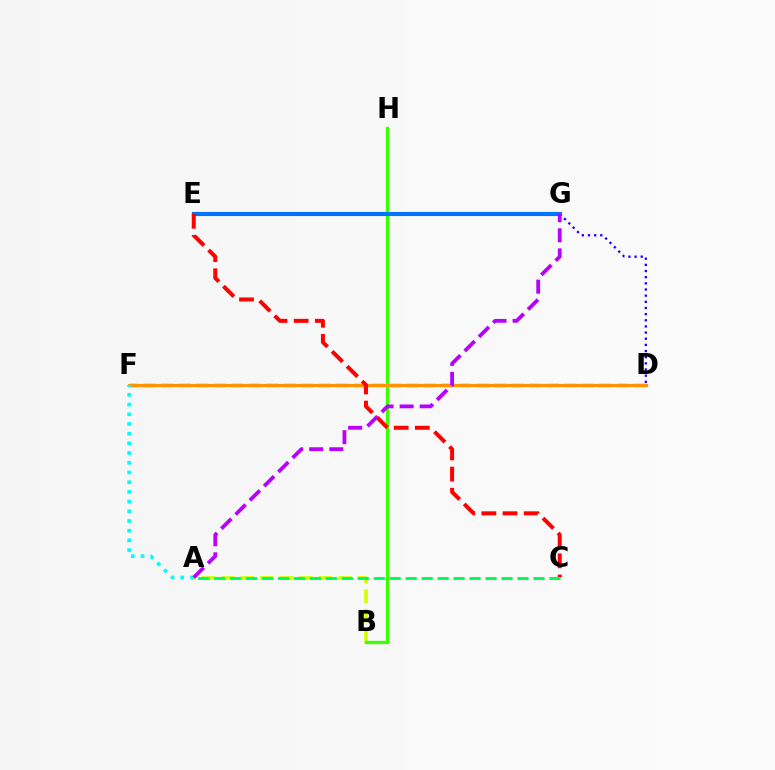{('D', 'G'): [{'color': '#2500ff', 'line_style': 'dotted', 'thickness': 1.67}], ('D', 'F'): [{'color': '#ff00ac', 'line_style': 'dashed', 'thickness': 2.38}, {'color': '#ff9400', 'line_style': 'solid', 'thickness': 2.24}], ('A', 'B'): [{'color': '#d1ff00', 'line_style': 'dashed', 'thickness': 2.65}], ('B', 'H'): [{'color': '#3dff00', 'line_style': 'solid', 'thickness': 2.4}], ('A', 'F'): [{'color': '#00fff6', 'line_style': 'dotted', 'thickness': 2.64}], ('E', 'G'): [{'color': '#0074ff', 'line_style': 'solid', 'thickness': 2.97}], ('C', 'E'): [{'color': '#ff0000', 'line_style': 'dashed', 'thickness': 2.87}], ('A', 'G'): [{'color': '#b900ff', 'line_style': 'dashed', 'thickness': 2.73}], ('A', 'C'): [{'color': '#00ff5c', 'line_style': 'dashed', 'thickness': 2.17}]}